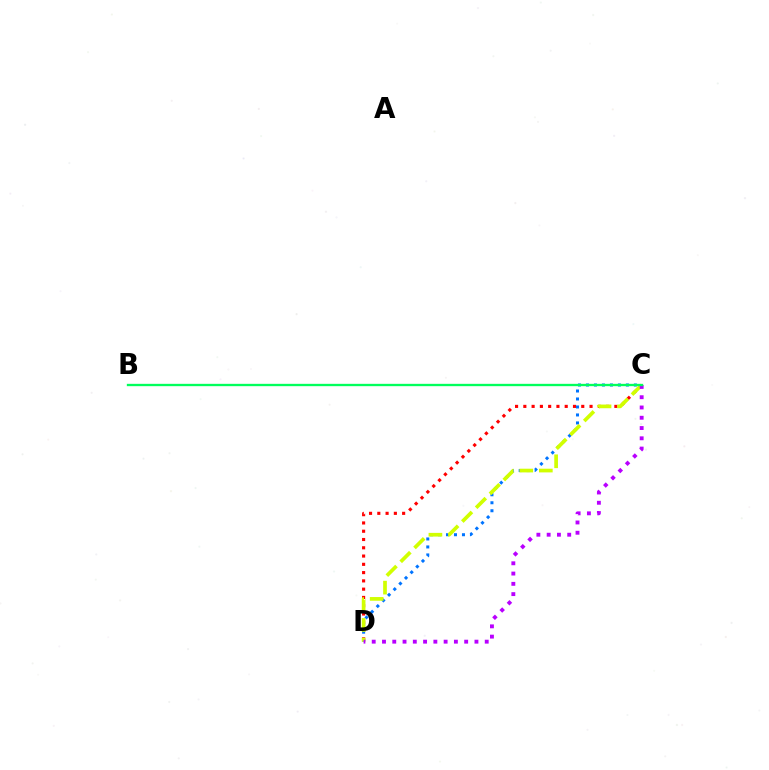{('C', 'D'): [{'color': '#ff0000', 'line_style': 'dotted', 'thickness': 2.25}, {'color': '#0074ff', 'line_style': 'dotted', 'thickness': 2.17}, {'color': '#d1ff00', 'line_style': 'dashed', 'thickness': 2.66}, {'color': '#b900ff', 'line_style': 'dotted', 'thickness': 2.79}], ('B', 'C'): [{'color': '#00ff5c', 'line_style': 'solid', 'thickness': 1.68}]}